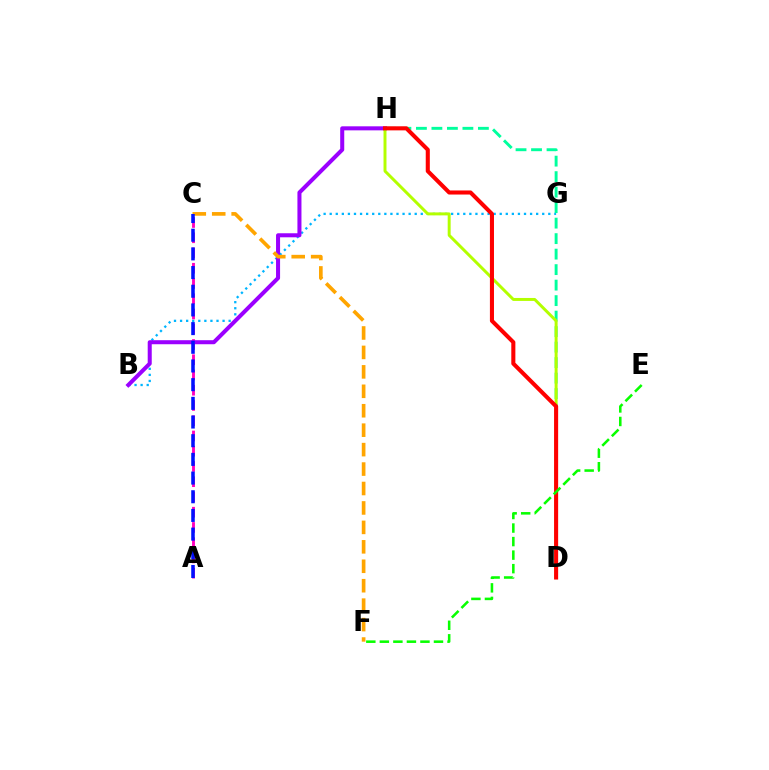{('B', 'G'): [{'color': '#00b5ff', 'line_style': 'dotted', 'thickness': 1.65}], ('A', 'C'): [{'color': '#ff00bd', 'line_style': 'dashed', 'thickness': 2.07}, {'color': '#0010ff', 'line_style': 'dashed', 'thickness': 2.54}], ('D', 'H'): [{'color': '#00ff9d', 'line_style': 'dashed', 'thickness': 2.11}, {'color': '#b3ff00', 'line_style': 'solid', 'thickness': 2.13}, {'color': '#ff0000', 'line_style': 'solid', 'thickness': 2.93}], ('B', 'H'): [{'color': '#9b00ff', 'line_style': 'solid', 'thickness': 2.91}], ('C', 'F'): [{'color': '#ffa500', 'line_style': 'dashed', 'thickness': 2.64}], ('E', 'F'): [{'color': '#08ff00', 'line_style': 'dashed', 'thickness': 1.84}]}